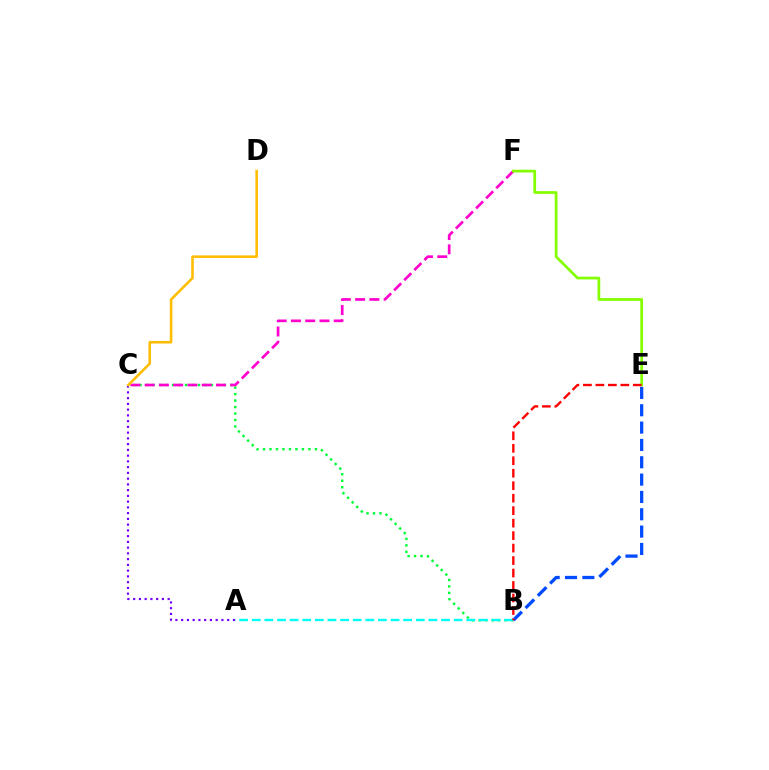{('B', 'E'): [{'color': '#004bff', 'line_style': 'dashed', 'thickness': 2.36}, {'color': '#ff0000', 'line_style': 'dashed', 'thickness': 1.69}], ('B', 'C'): [{'color': '#00ff39', 'line_style': 'dotted', 'thickness': 1.76}], ('C', 'F'): [{'color': '#ff00cf', 'line_style': 'dashed', 'thickness': 1.94}], ('A', 'C'): [{'color': '#7200ff', 'line_style': 'dotted', 'thickness': 1.56}], ('C', 'D'): [{'color': '#ffbd00', 'line_style': 'solid', 'thickness': 1.86}], ('E', 'F'): [{'color': '#84ff00', 'line_style': 'solid', 'thickness': 1.97}], ('A', 'B'): [{'color': '#00fff6', 'line_style': 'dashed', 'thickness': 1.71}]}